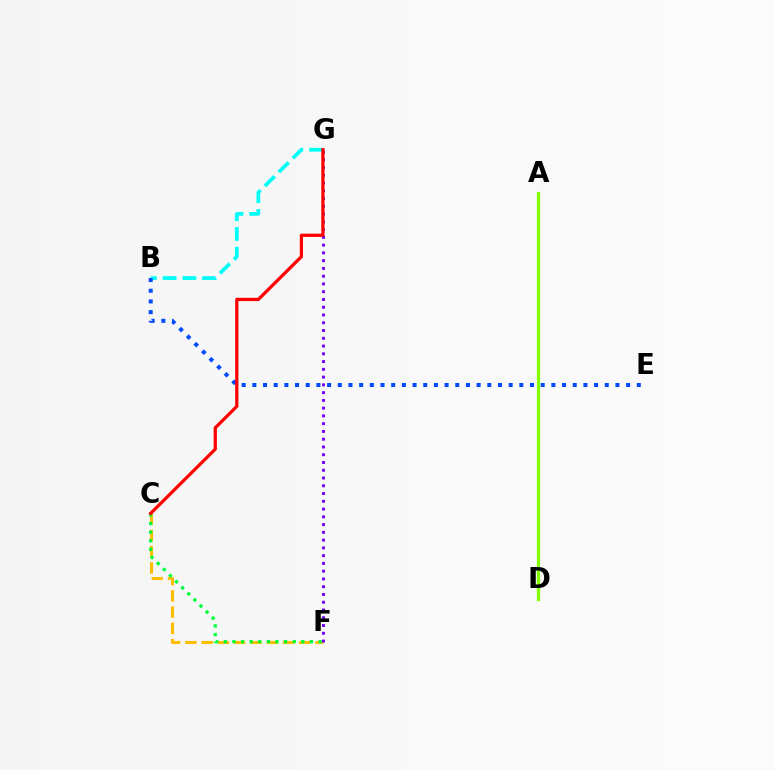{('B', 'G'): [{'color': '#00fff6', 'line_style': 'dashed', 'thickness': 2.68}], ('C', 'F'): [{'color': '#ffbd00', 'line_style': 'dashed', 'thickness': 2.21}, {'color': '#00ff39', 'line_style': 'dotted', 'thickness': 2.34}], ('A', 'D'): [{'color': '#ff00cf', 'line_style': 'dashed', 'thickness': 1.9}, {'color': '#84ff00', 'line_style': 'solid', 'thickness': 2.33}], ('B', 'E'): [{'color': '#004bff', 'line_style': 'dotted', 'thickness': 2.9}], ('F', 'G'): [{'color': '#7200ff', 'line_style': 'dotted', 'thickness': 2.11}], ('C', 'G'): [{'color': '#ff0000', 'line_style': 'solid', 'thickness': 2.34}]}